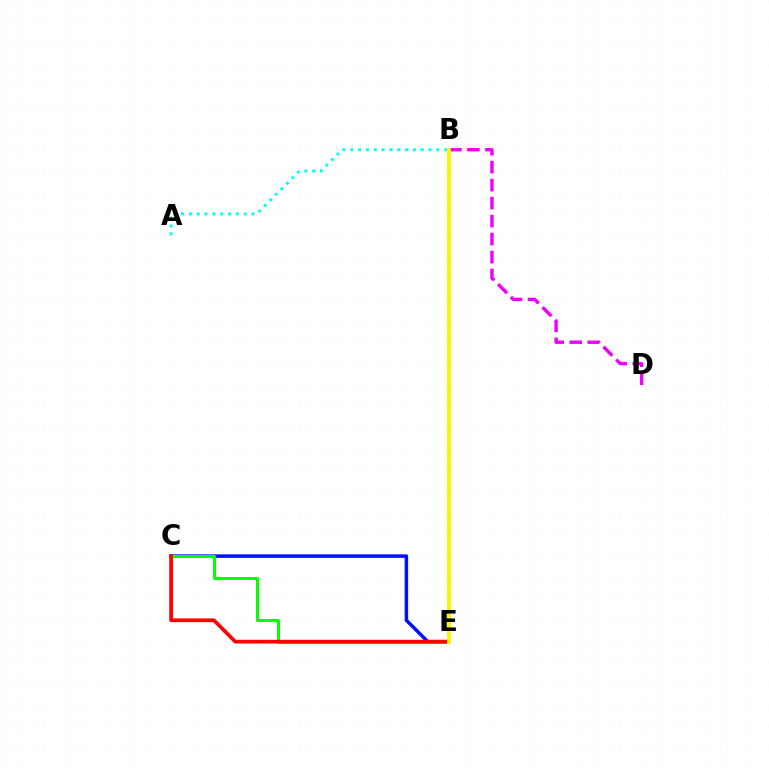{('C', 'E'): [{'color': '#0010ff', 'line_style': 'solid', 'thickness': 2.52}, {'color': '#08ff00', 'line_style': 'solid', 'thickness': 2.16}, {'color': '#ff0000', 'line_style': 'solid', 'thickness': 2.67}], ('A', 'B'): [{'color': '#00fff6', 'line_style': 'dotted', 'thickness': 2.13}], ('B', 'D'): [{'color': '#ee00ff', 'line_style': 'dashed', 'thickness': 2.44}], ('B', 'E'): [{'color': '#fcf500', 'line_style': 'solid', 'thickness': 2.84}]}